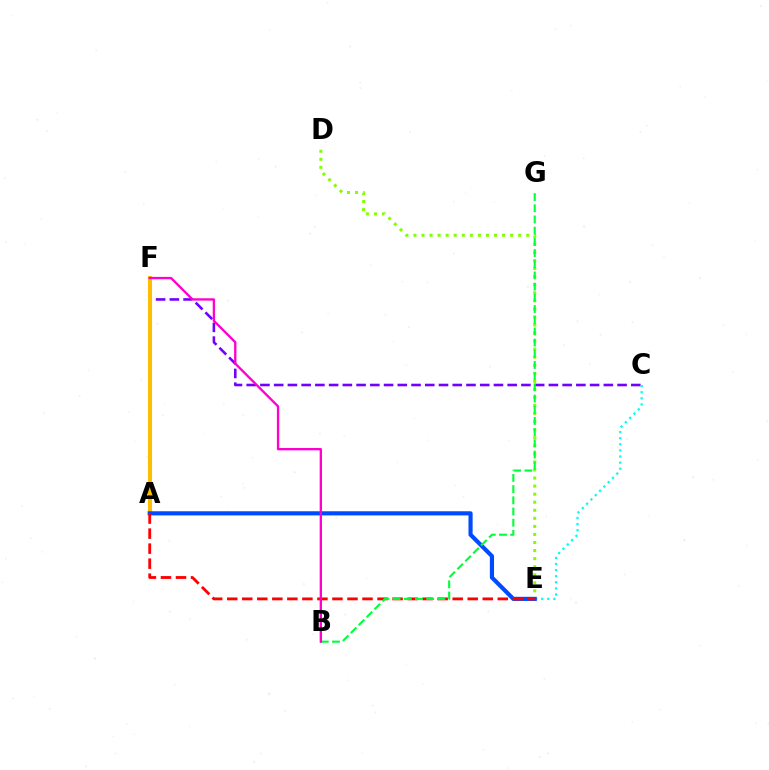{('C', 'F'): [{'color': '#7200ff', 'line_style': 'dashed', 'thickness': 1.87}], ('A', 'F'): [{'color': '#ffbd00', 'line_style': 'solid', 'thickness': 2.93}], ('C', 'E'): [{'color': '#00fff6', 'line_style': 'dotted', 'thickness': 1.66}], ('D', 'E'): [{'color': '#84ff00', 'line_style': 'dotted', 'thickness': 2.19}], ('A', 'E'): [{'color': '#004bff', 'line_style': 'solid', 'thickness': 2.99}, {'color': '#ff0000', 'line_style': 'dashed', 'thickness': 2.04}], ('B', 'G'): [{'color': '#00ff39', 'line_style': 'dashed', 'thickness': 1.52}], ('B', 'F'): [{'color': '#ff00cf', 'line_style': 'solid', 'thickness': 1.68}]}